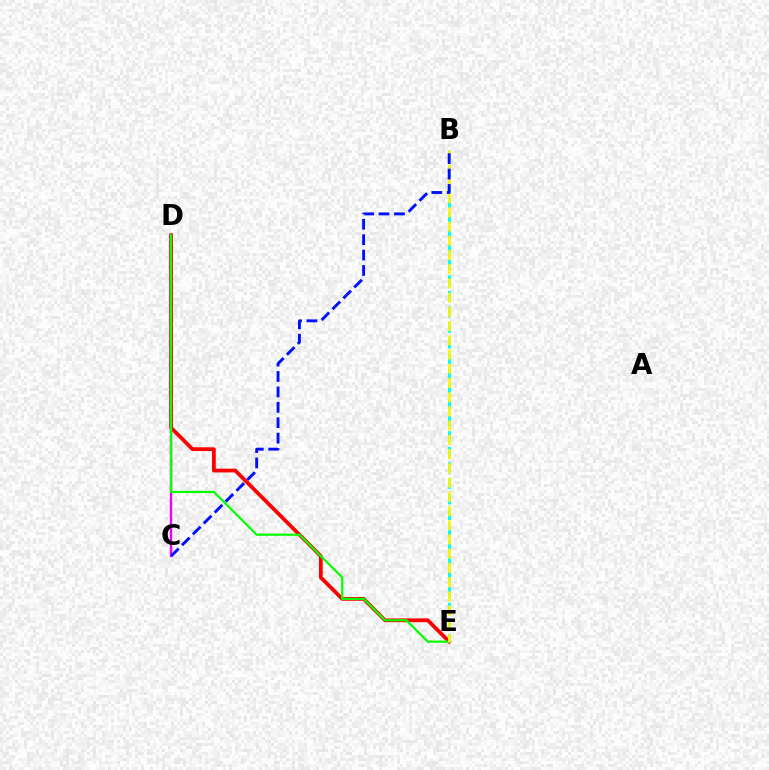{('C', 'D'): [{'color': '#ee00ff', 'line_style': 'solid', 'thickness': 1.73}], ('D', 'E'): [{'color': '#ff0000', 'line_style': 'solid', 'thickness': 2.71}, {'color': '#08ff00', 'line_style': 'solid', 'thickness': 1.6}], ('B', 'E'): [{'color': '#00fff6', 'line_style': 'dashed', 'thickness': 2.12}, {'color': '#fcf500', 'line_style': 'dashed', 'thickness': 1.93}], ('B', 'C'): [{'color': '#0010ff', 'line_style': 'dashed', 'thickness': 2.09}]}